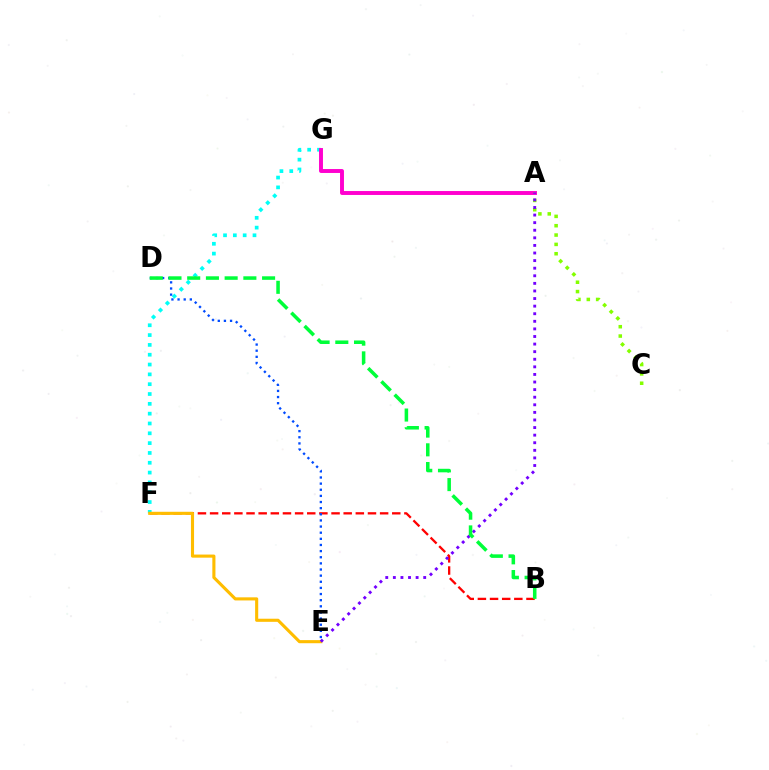{('F', 'G'): [{'color': '#00fff6', 'line_style': 'dotted', 'thickness': 2.67}], ('A', 'G'): [{'color': '#ff00cf', 'line_style': 'solid', 'thickness': 2.82}], ('B', 'F'): [{'color': '#ff0000', 'line_style': 'dashed', 'thickness': 1.65}], ('E', 'F'): [{'color': '#ffbd00', 'line_style': 'solid', 'thickness': 2.23}], ('A', 'C'): [{'color': '#84ff00', 'line_style': 'dotted', 'thickness': 2.54}], ('A', 'E'): [{'color': '#7200ff', 'line_style': 'dotted', 'thickness': 2.06}], ('D', 'E'): [{'color': '#004bff', 'line_style': 'dotted', 'thickness': 1.67}], ('B', 'D'): [{'color': '#00ff39', 'line_style': 'dashed', 'thickness': 2.54}]}